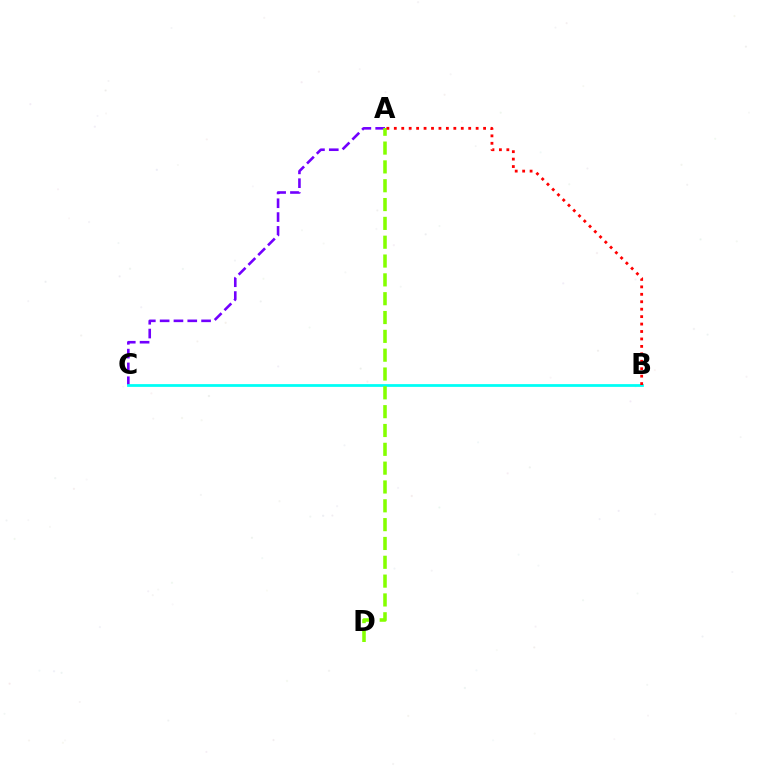{('A', 'C'): [{'color': '#7200ff', 'line_style': 'dashed', 'thickness': 1.88}], ('B', 'C'): [{'color': '#00fff6', 'line_style': 'solid', 'thickness': 1.99}], ('A', 'D'): [{'color': '#84ff00', 'line_style': 'dashed', 'thickness': 2.56}], ('A', 'B'): [{'color': '#ff0000', 'line_style': 'dotted', 'thickness': 2.02}]}